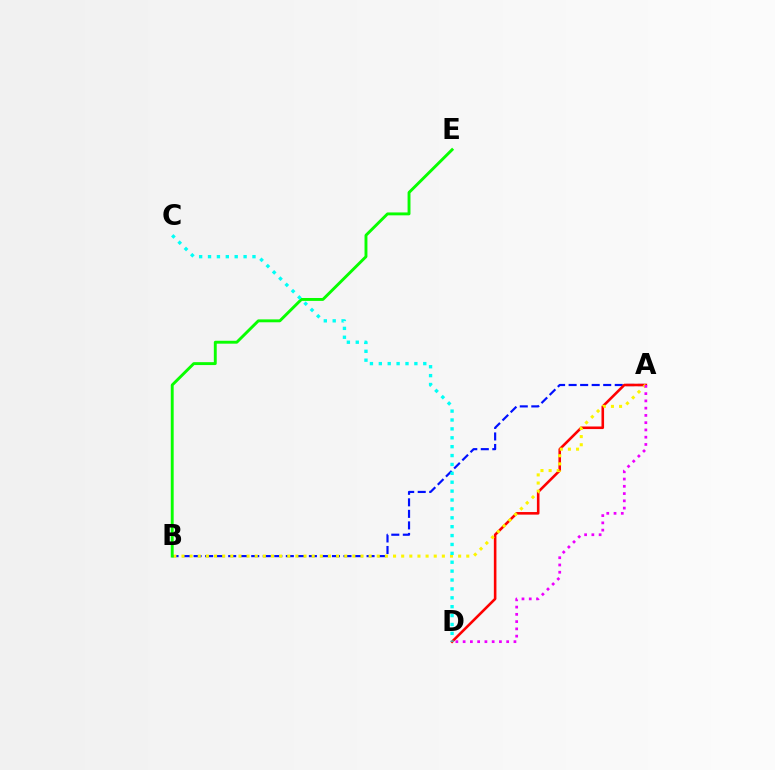{('A', 'B'): [{'color': '#0010ff', 'line_style': 'dashed', 'thickness': 1.57}, {'color': '#fcf500', 'line_style': 'dotted', 'thickness': 2.21}], ('A', 'D'): [{'color': '#ff0000', 'line_style': 'solid', 'thickness': 1.86}, {'color': '#ee00ff', 'line_style': 'dotted', 'thickness': 1.97}], ('B', 'E'): [{'color': '#08ff00', 'line_style': 'solid', 'thickness': 2.09}], ('C', 'D'): [{'color': '#00fff6', 'line_style': 'dotted', 'thickness': 2.42}]}